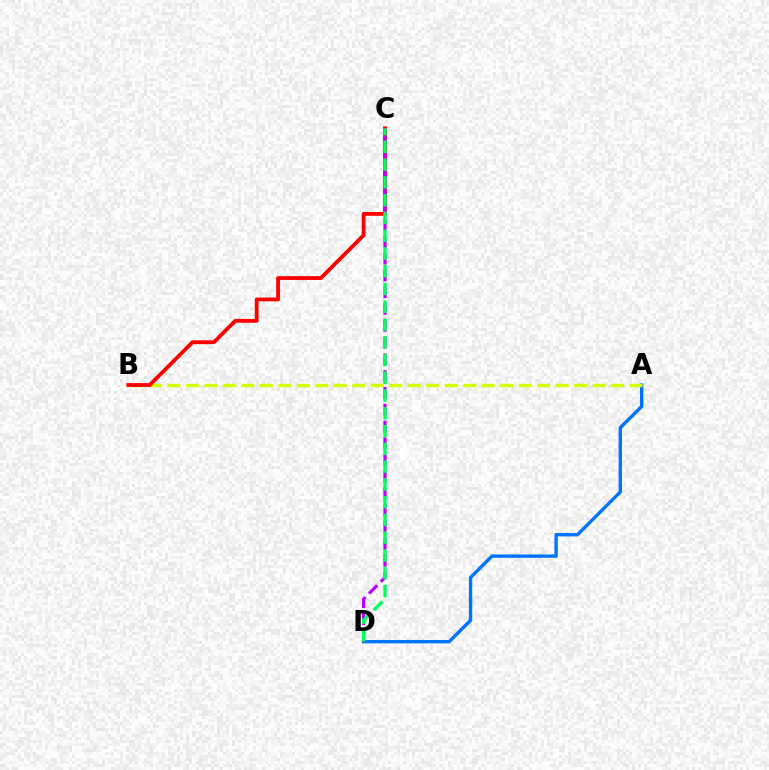{('A', 'D'): [{'color': '#0074ff', 'line_style': 'solid', 'thickness': 2.42}], ('A', 'B'): [{'color': '#d1ff00', 'line_style': 'dashed', 'thickness': 2.51}], ('B', 'C'): [{'color': '#ff0000', 'line_style': 'solid', 'thickness': 2.75}], ('C', 'D'): [{'color': '#b900ff', 'line_style': 'dashed', 'thickness': 2.28}, {'color': '#00ff5c', 'line_style': 'dashed', 'thickness': 2.41}]}